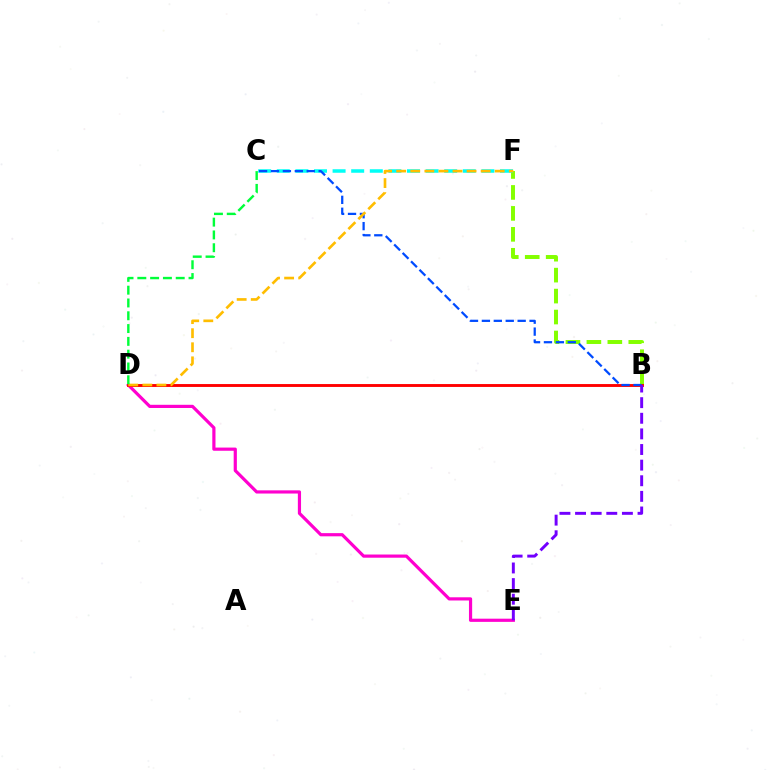{('B', 'F'): [{'color': '#84ff00', 'line_style': 'dashed', 'thickness': 2.85}], ('C', 'F'): [{'color': '#00fff6', 'line_style': 'dashed', 'thickness': 2.53}], ('D', 'E'): [{'color': '#ff00cf', 'line_style': 'solid', 'thickness': 2.3}], ('B', 'D'): [{'color': '#ff0000', 'line_style': 'solid', 'thickness': 2.08}], ('B', 'C'): [{'color': '#004bff', 'line_style': 'dashed', 'thickness': 1.62}], ('D', 'F'): [{'color': '#ffbd00', 'line_style': 'dashed', 'thickness': 1.91}], ('C', 'D'): [{'color': '#00ff39', 'line_style': 'dashed', 'thickness': 1.74}], ('B', 'E'): [{'color': '#7200ff', 'line_style': 'dashed', 'thickness': 2.12}]}